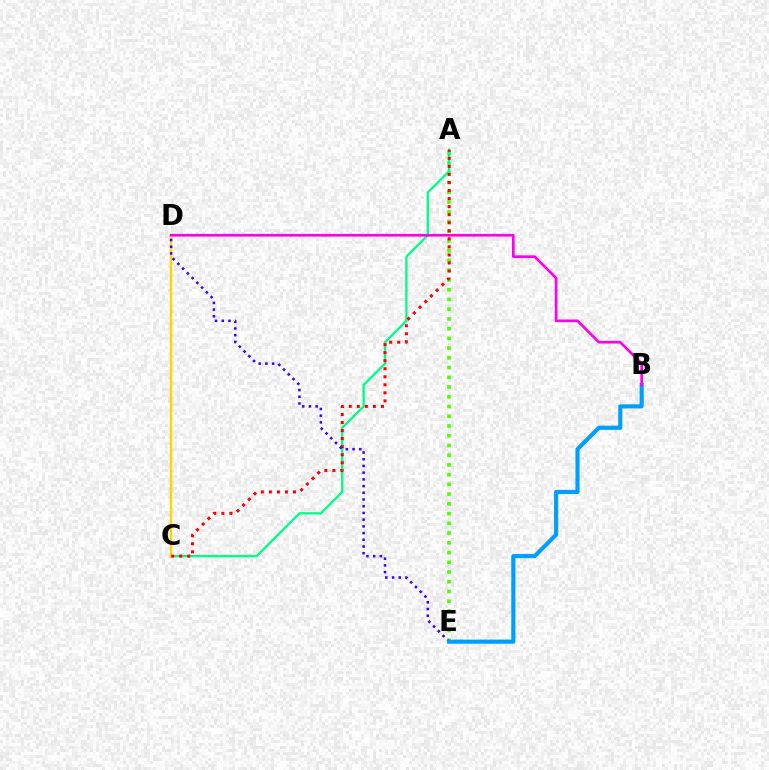{('A', 'E'): [{'color': '#4fff00', 'line_style': 'dotted', 'thickness': 2.65}], ('A', 'C'): [{'color': '#00ff86', 'line_style': 'solid', 'thickness': 1.68}, {'color': '#ff0000', 'line_style': 'dotted', 'thickness': 2.19}], ('C', 'D'): [{'color': '#ffd500', 'line_style': 'solid', 'thickness': 1.71}], ('D', 'E'): [{'color': '#3700ff', 'line_style': 'dotted', 'thickness': 1.82}], ('B', 'E'): [{'color': '#009eff', 'line_style': 'solid', 'thickness': 2.97}], ('B', 'D'): [{'color': '#ff00ed', 'line_style': 'solid', 'thickness': 1.92}]}